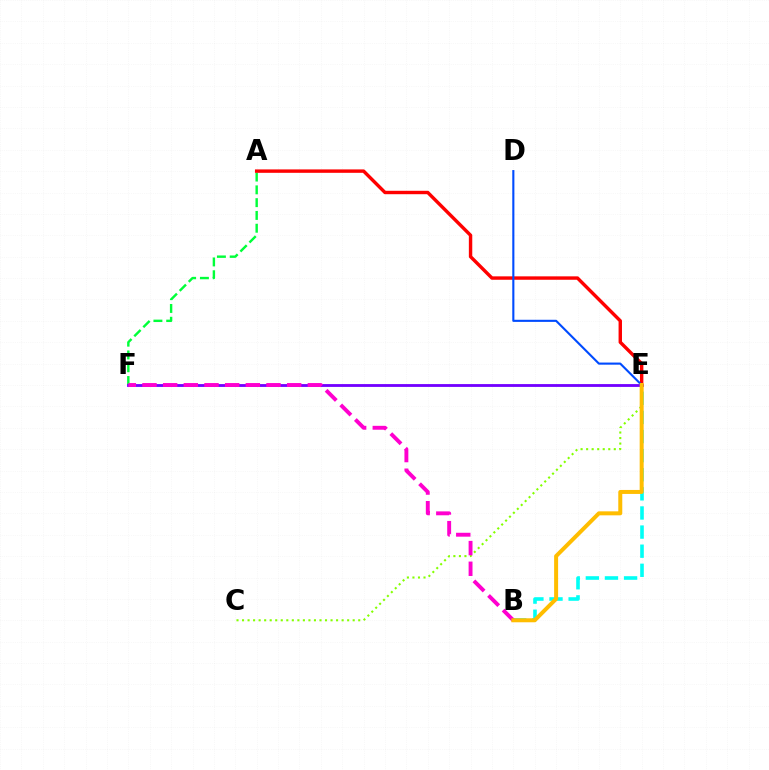{('C', 'E'): [{'color': '#84ff00', 'line_style': 'dotted', 'thickness': 1.5}], ('A', 'F'): [{'color': '#00ff39', 'line_style': 'dashed', 'thickness': 1.74}], ('B', 'E'): [{'color': '#00fff6', 'line_style': 'dashed', 'thickness': 2.6}, {'color': '#ffbd00', 'line_style': 'solid', 'thickness': 2.87}], ('E', 'F'): [{'color': '#7200ff', 'line_style': 'solid', 'thickness': 2.04}], ('A', 'E'): [{'color': '#ff0000', 'line_style': 'solid', 'thickness': 2.46}], ('D', 'E'): [{'color': '#004bff', 'line_style': 'solid', 'thickness': 1.52}], ('B', 'F'): [{'color': '#ff00cf', 'line_style': 'dashed', 'thickness': 2.81}]}